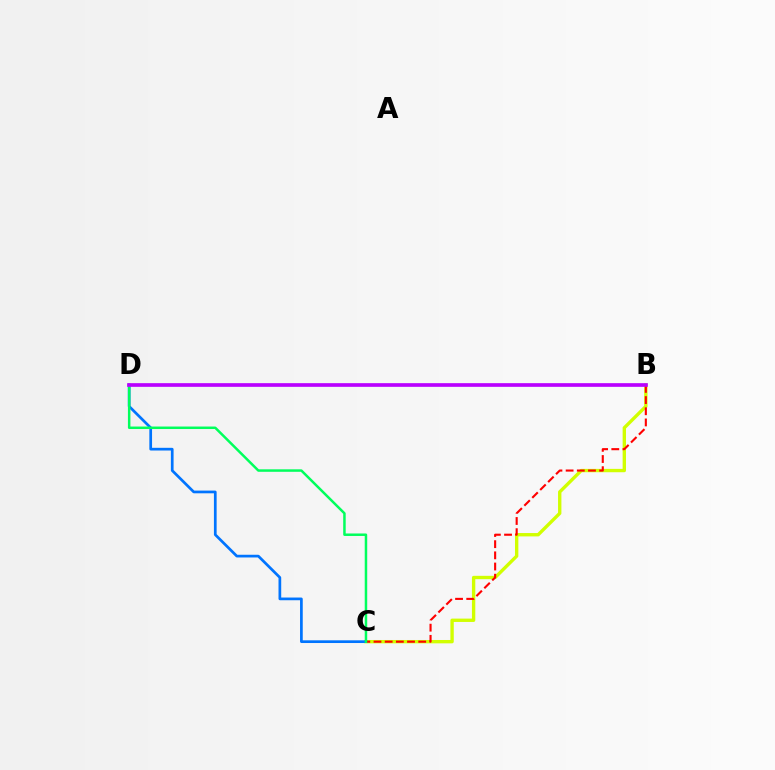{('B', 'C'): [{'color': '#d1ff00', 'line_style': 'solid', 'thickness': 2.41}, {'color': '#ff0000', 'line_style': 'dashed', 'thickness': 1.52}], ('C', 'D'): [{'color': '#0074ff', 'line_style': 'solid', 'thickness': 1.95}, {'color': '#00ff5c', 'line_style': 'solid', 'thickness': 1.79}], ('B', 'D'): [{'color': '#b900ff', 'line_style': 'solid', 'thickness': 2.65}]}